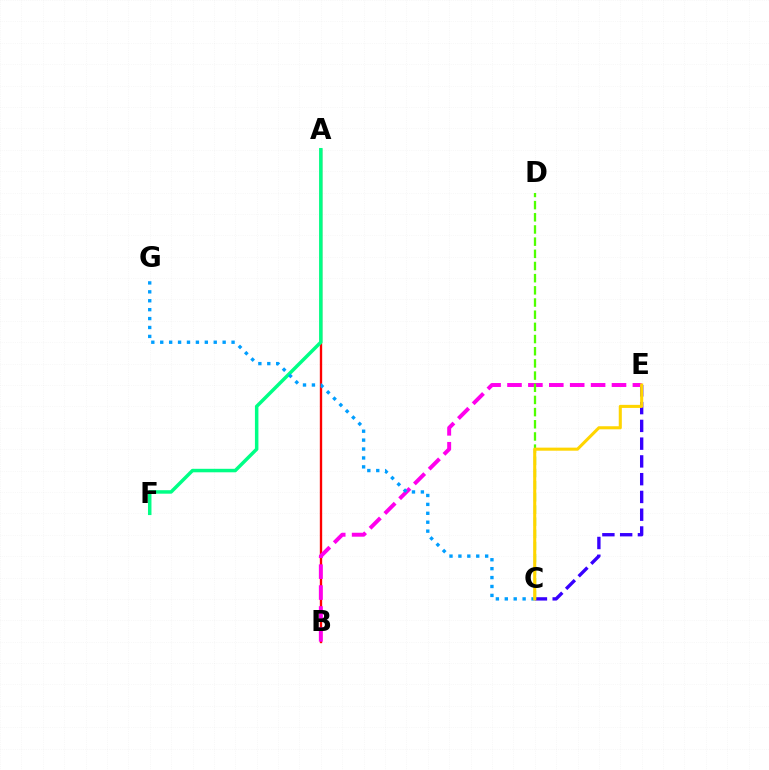{('A', 'B'): [{'color': '#ff0000', 'line_style': 'solid', 'thickness': 1.7}], ('C', 'E'): [{'color': '#3700ff', 'line_style': 'dashed', 'thickness': 2.41}, {'color': '#ffd500', 'line_style': 'solid', 'thickness': 2.21}], ('B', 'E'): [{'color': '#ff00ed', 'line_style': 'dashed', 'thickness': 2.84}], ('A', 'F'): [{'color': '#00ff86', 'line_style': 'solid', 'thickness': 2.51}], ('C', 'D'): [{'color': '#4fff00', 'line_style': 'dashed', 'thickness': 1.65}], ('C', 'G'): [{'color': '#009eff', 'line_style': 'dotted', 'thickness': 2.42}]}